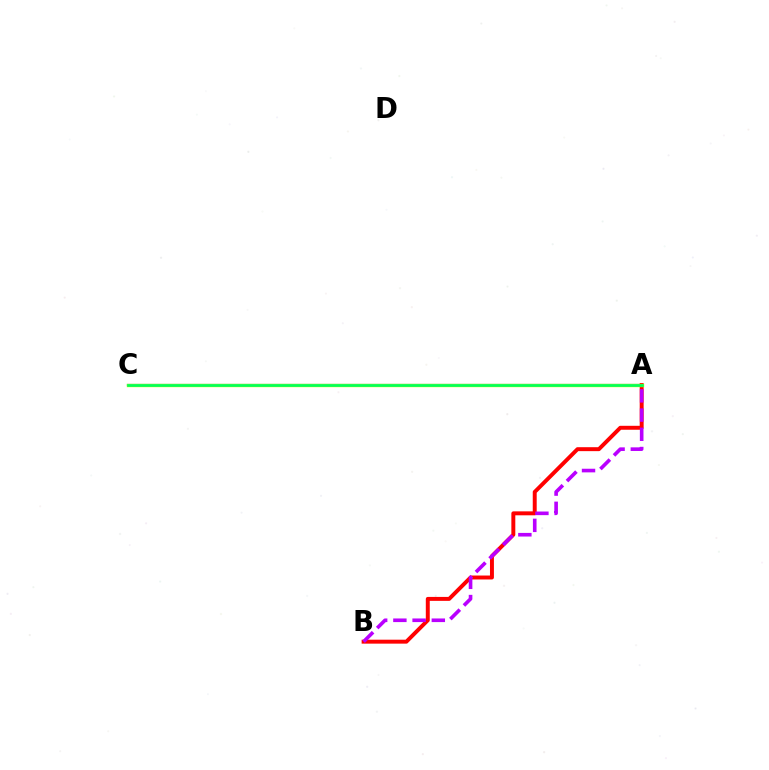{('A', 'C'): [{'color': '#0074ff', 'line_style': 'solid', 'thickness': 1.59}, {'color': '#d1ff00', 'line_style': 'solid', 'thickness': 2.43}, {'color': '#00ff5c', 'line_style': 'solid', 'thickness': 1.93}], ('A', 'B'): [{'color': '#ff0000', 'line_style': 'solid', 'thickness': 2.84}, {'color': '#b900ff', 'line_style': 'dashed', 'thickness': 2.61}]}